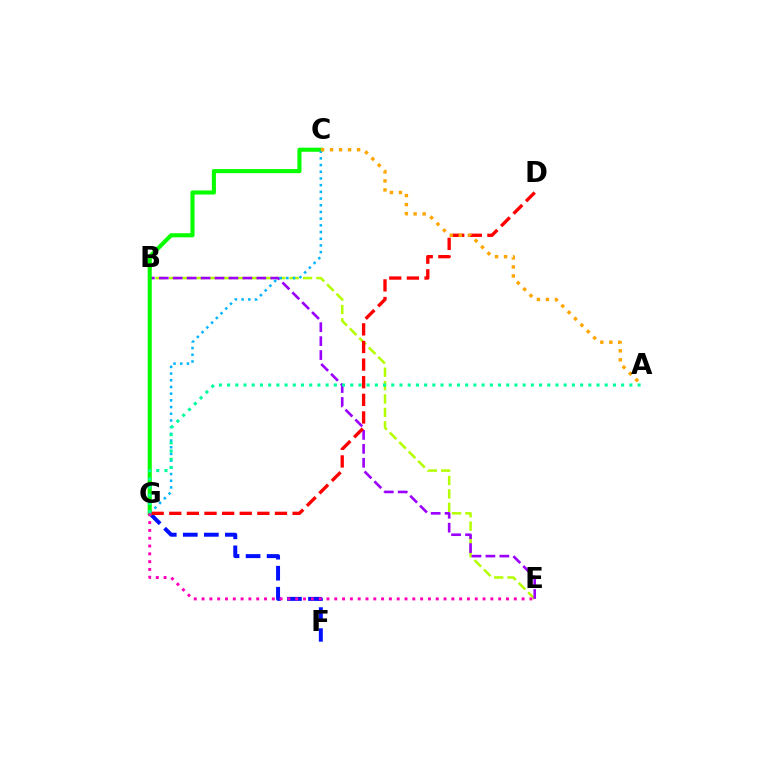{('F', 'G'): [{'color': '#0010ff', 'line_style': 'dashed', 'thickness': 2.86}], ('B', 'E'): [{'color': '#b3ff00', 'line_style': 'dashed', 'thickness': 1.82}, {'color': '#9b00ff', 'line_style': 'dashed', 'thickness': 1.89}], ('C', 'G'): [{'color': '#08ff00', 'line_style': 'solid', 'thickness': 2.96}, {'color': '#00b5ff', 'line_style': 'dotted', 'thickness': 1.82}], ('D', 'G'): [{'color': '#ff0000', 'line_style': 'dashed', 'thickness': 2.39}], ('A', 'G'): [{'color': '#00ff9d', 'line_style': 'dotted', 'thickness': 2.23}], ('A', 'C'): [{'color': '#ffa500', 'line_style': 'dotted', 'thickness': 2.45}], ('E', 'G'): [{'color': '#ff00bd', 'line_style': 'dotted', 'thickness': 2.12}]}